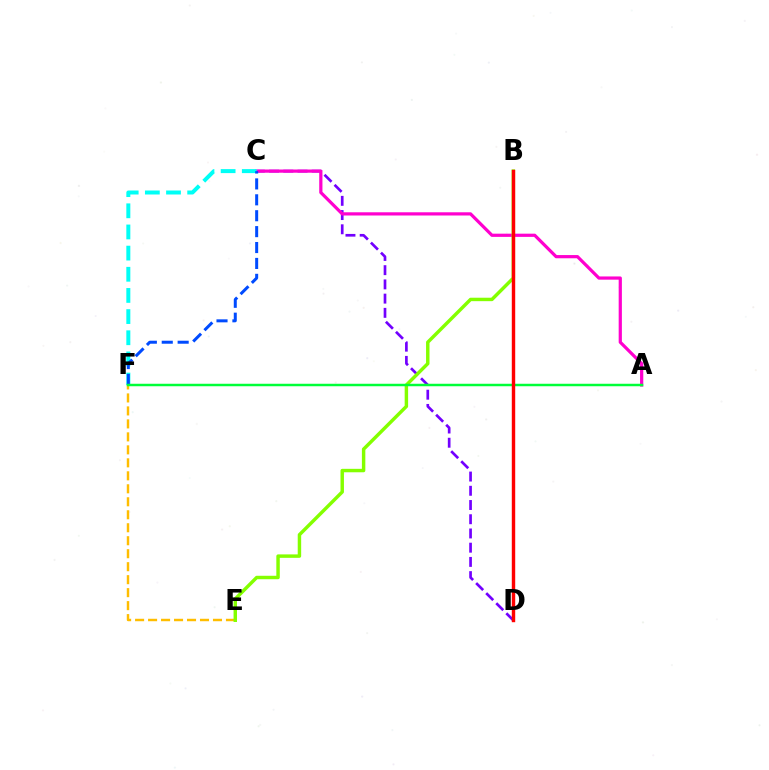{('C', 'D'): [{'color': '#7200ff', 'line_style': 'dashed', 'thickness': 1.93}], ('E', 'F'): [{'color': '#ffbd00', 'line_style': 'dashed', 'thickness': 1.76}], ('A', 'C'): [{'color': '#ff00cf', 'line_style': 'solid', 'thickness': 2.31}], ('C', 'F'): [{'color': '#00fff6', 'line_style': 'dashed', 'thickness': 2.87}, {'color': '#004bff', 'line_style': 'dashed', 'thickness': 2.16}], ('B', 'E'): [{'color': '#84ff00', 'line_style': 'solid', 'thickness': 2.48}], ('A', 'F'): [{'color': '#00ff39', 'line_style': 'solid', 'thickness': 1.78}], ('B', 'D'): [{'color': '#ff0000', 'line_style': 'solid', 'thickness': 2.46}]}